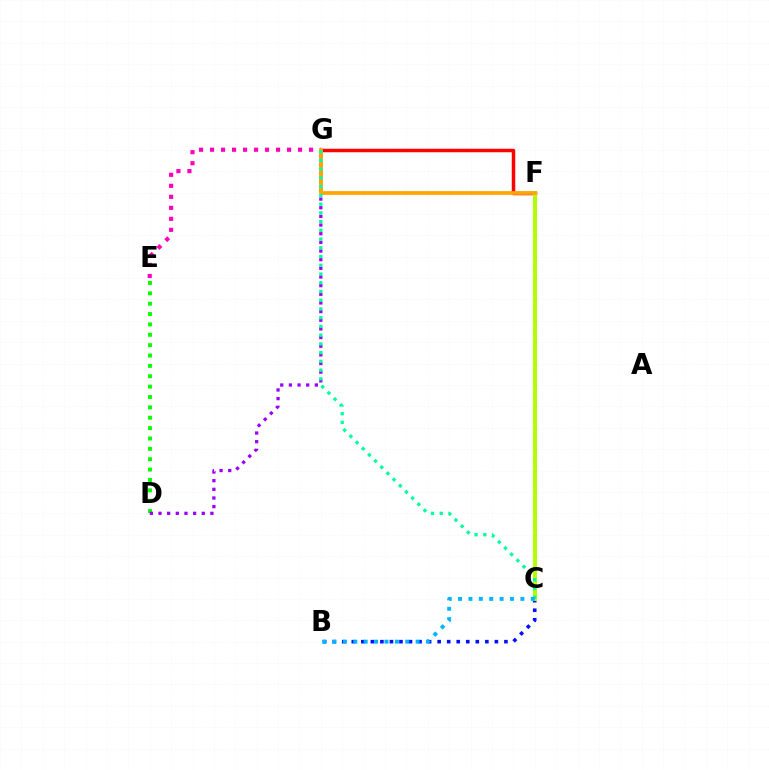{('D', 'E'): [{'color': '#08ff00', 'line_style': 'dotted', 'thickness': 2.82}], ('F', 'G'): [{'color': '#ff0000', 'line_style': 'solid', 'thickness': 2.52}, {'color': '#ffa500', 'line_style': 'solid', 'thickness': 2.69}], ('E', 'G'): [{'color': '#ff00bd', 'line_style': 'dotted', 'thickness': 2.99}], ('B', 'C'): [{'color': '#0010ff', 'line_style': 'dotted', 'thickness': 2.59}, {'color': '#00b5ff', 'line_style': 'dotted', 'thickness': 2.82}], ('C', 'F'): [{'color': '#b3ff00', 'line_style': 'solid', 'thickness': 2.86}], ('D', 'G'): [{'color': '#9b00ff', 'line_style': 'dotted', 'thickness': 2.35}], ('C', 'G'): [{'color': '#00ff9d', 'line_style': 'dotted', 'thickness': 2.37}]}